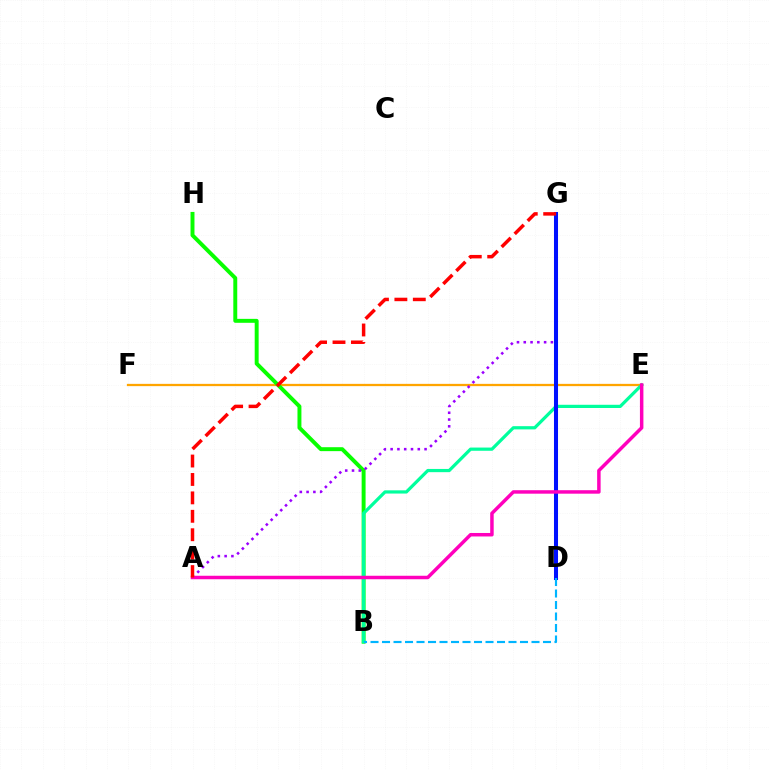{('E', 'F'): [{'color': '#ffa500', 'line_style': 'solid', 'thickness': 1.64}], ('B', 'H'): [{'color': '#08ff00', 'line_style': 'solid', 'thickness': 2.83}], ('A', 'G'): [{'color': '#9b00ff', 'line_style': 'dotted', 'thickness': 1.84}, {'color': '#ff0000', 'line_style': 'dashed', 'thickness': 2.5}], ('D', 'G'): [{'color': '#b3ff00', 'line_style': 'dotted', 'thickness': 1.53}, {'color': '#0010ff', 'line_style': 'solid', 'thickness': 2.91}], ('B', 'E'): [{'color': '#00ff9d', 'line_style': 'solid', 'thickness': 2.32}], ('A', 'E'): [{'color': '#ff00bd', 'line_style': 'solid', 'thickness': 2.51}], ('B', 'D'): [{'color': '#00b5ff', 'line_style': 'dashed', 'thickness': 1.56}]}